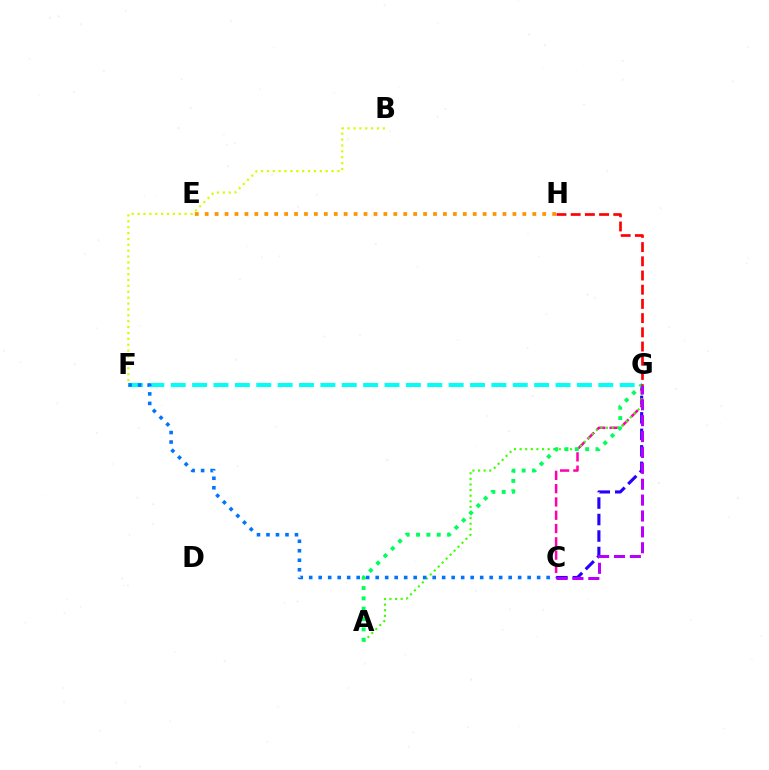{('C', 'G'): [{'color': '#2500ff', 'line_style': 'dashed', 'thickness': 2.24}, {'color': '#ff00ac', 'line_style': 'dashed', 'thickness': 1.81}, {'color': '#b900ff', 'line_style': 'dashed', 'thickness': 2.16}], ('F', 'G'): [{'color': '#00fff6', 'line_style': 'dashed', 'thickness': 2.9}], ('A', 'G'): [{'color': '#3dff00', 'line_style': 'dotted', 'thickness': 1.52}, {'color': '#00ff5c', 'line_style': 'dotted', 'thickness': 2.81}], ('C', 'F'): [{'color': '#0074ff', 'line_style': 'dotted', 'thickness': 2.58}], ('E', 'H'): [{'color': '#ff9400', 'line_style': 'dotted', 'thickness': 2.7}], ('G', 'H'): [{'color': '#ff0000', 'line_style': 'dashed', 'thickness': 1.93}], ('B', 'F'): [{'color': '#d1ff00', 'line_style': 'dotted', 'thickness': 1.6}]}